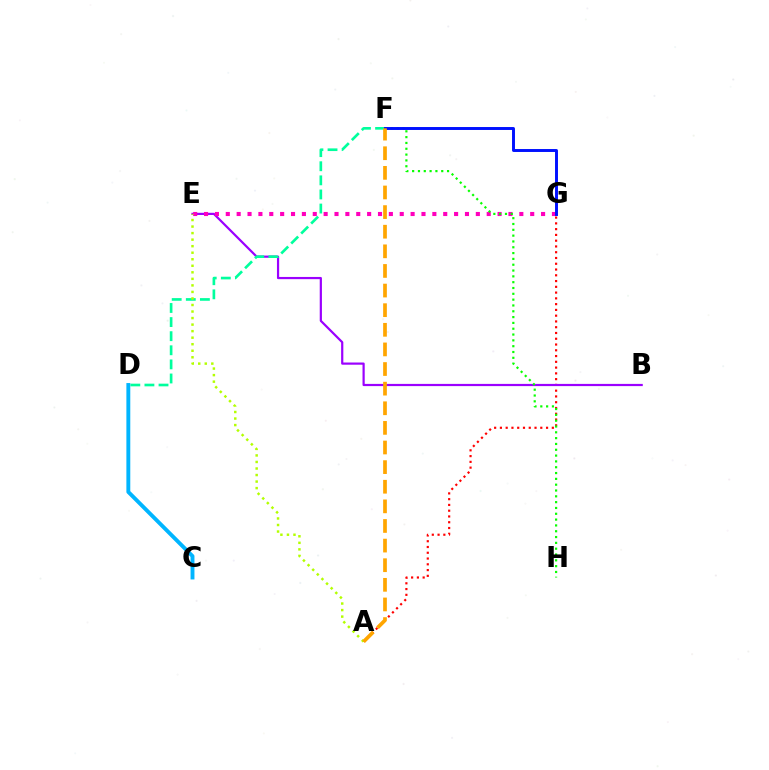{('C', 'D'): [{'color': '#00b5ff', 'line_style': 'solid', 'thickness': 2.8}], ('A', 'G'): [{'color': '#ff0000', 'line_style': 'dotted', 'thickness': 1.57}], ('B', 'E'): [{'color': '#9b00ff', 'line_style': 'solid', 'thickness': 1.59}], ('D', 'F'): [{'color': '#00ff9d', 'line_style': 'dashed', 'thickness': 1.92}], ('E', 'G'): [{'color': '#ff00bd', 'line_style': 'dotted', 'thickness': 2.95}], ('F', 'H'): [{'color': '#08ff00', 'line_style': 'dotted', 'thickness': 1.58}], ('F', 'G'): [{'color': '#0010ff', 'line_style': 'solid', 'thickness': 2.12}], ('A', 'E'): [{'color': '#b3ff00', 'line_style': 'dotted', 'thickness': 1.78}], ('A', 'F'): [{'color': '#ffa500', 'line_style': 'dashed', 'thickness': 2.67}]}